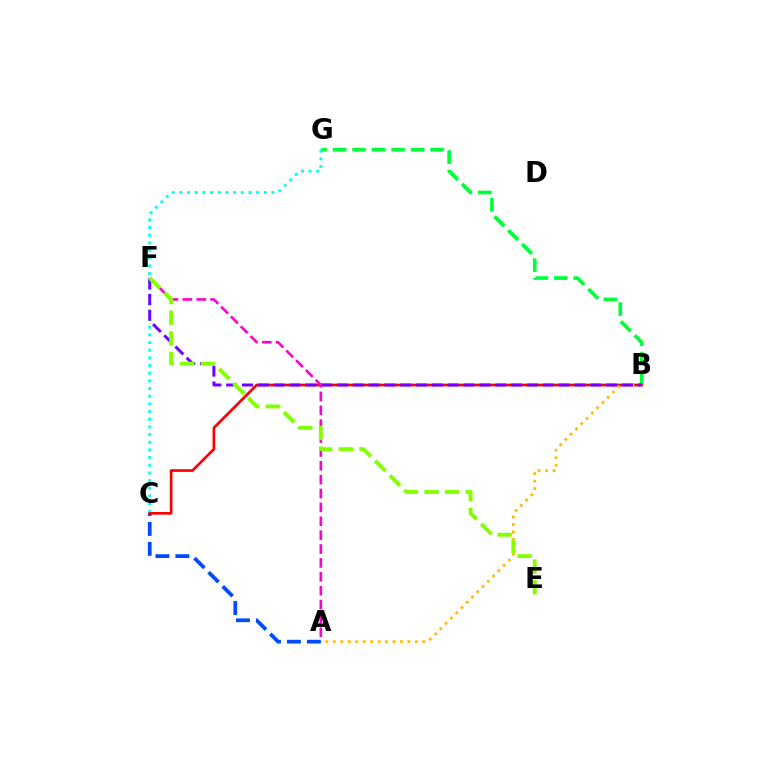{('A', 'C'): [{'color': '#004bff', 'line_style': 'dashed', 'thickness': 2.71}], ('B', 'G'): [{'color': '#00ff39', 'line_style': 'dashed', 'thickness': 2.65}], ('C', 'G'): [{'color': '#00fff6', 'line_style': 'dotted', 'thickness': 2.08}], ('B', 'C'): [{'color': '#ff0000', 'line_style': 'solid', 'thickness': 1.93}], ('A', 'B'): [{'color': '#ffbd00', 'line_style': 'dotted', 'thickness': 2.03}], ('B', 'F'): [{'color': '#7200ff', 'line_style': 'dashed', 'thickness': 2.15}], ('A', 'F'): [{'color': '#ff00cf', 'line_style': 'dashed', 'thickness': 1.88}], ('E', 'F'): [{'color': '#84ff00', 'line_style': 'dashed', 'thickness': 2.81}]}